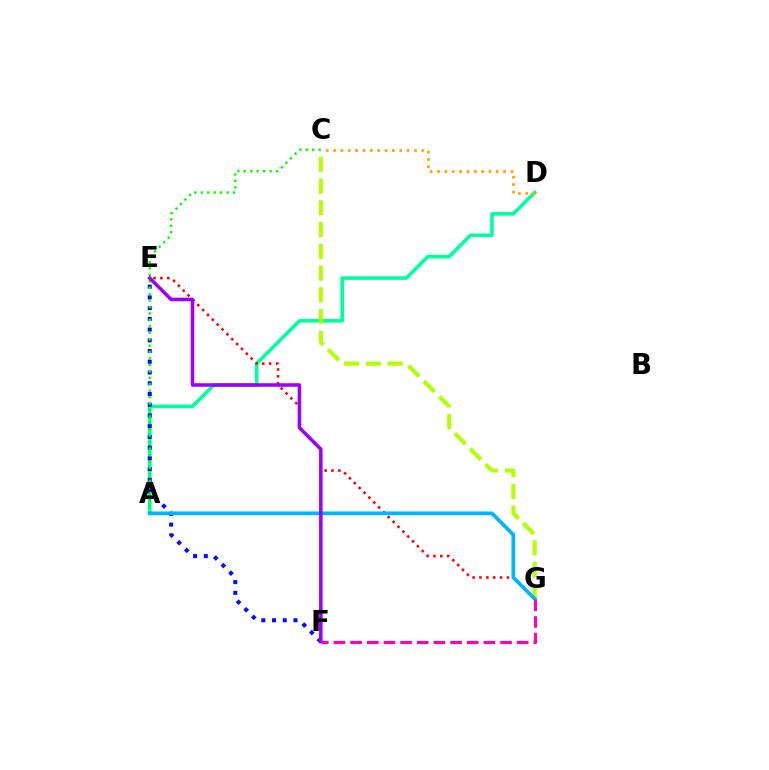{('A', 'D'): [{'color': '#00ff9d', 'line_style': 'solid', 'thickness': 2.6}], ('E', 'G'): [{'color': '#ff0000', 'line_style': 'dotted', 'thickness': 1.87}], ('C', 'G'): [{'color': '#b3ff00', 'line_style': 'dashed', 'thickness': 2.96}], ('E', 'F'): [{'color': '#0010ff', 'line_style': 'dotted', 'thickness': 2.92}, {'color': '#9b00ff', 'line_style': 'solid', 'thickness': 2.55}], ('C', 'D'): [{'color': '#ffa500', 'line_style': 'dotted', 'thickness': 2.0}], ('A', 'C'): [{'color': '#08ff00', 'line_style': 'dotted', 'thickness': 1.75}], ('A', 'G'): [{'color': '#00b5ff', 'line_style': 'solid', 'thickness': 2.68}], ('F', 'G'): [{'color': '#ff00bd', 'line_style': 'dashed', 'thickness': 2.26}]}